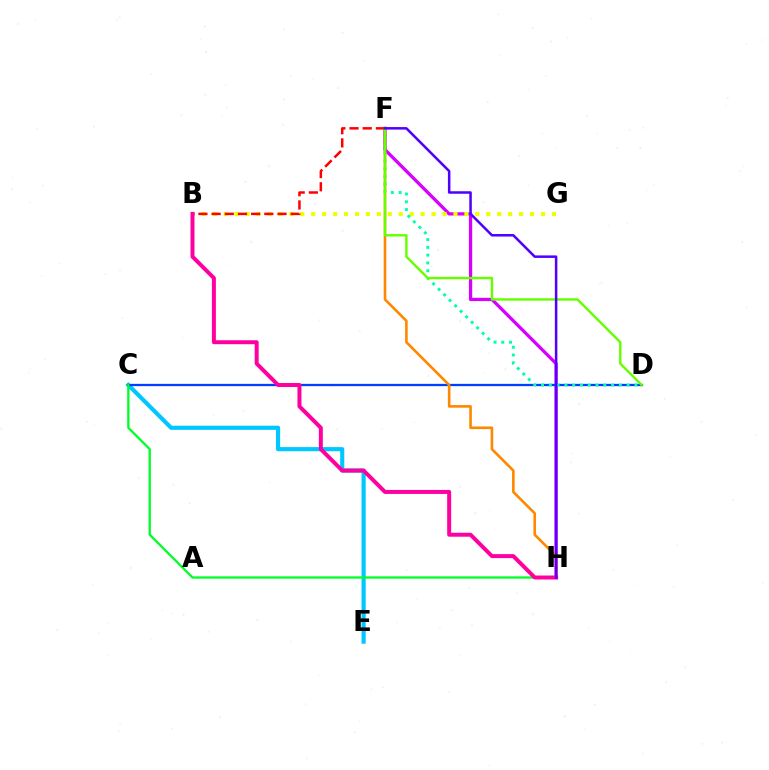{('C', 'E'): [{'color': '#00c7ff', 'line_style': 'solid', 'thickness': 2.98}], ('F', 'H'): [{'color': '#d600ff', 'line_style': 'solid', 'thickness': 2.37}, {'color': '#ff8800', 'line_style': 'solid', 'thickness': 1.88}, {'color': '#4f00ff', 'line_style': 'solid', 'thickness': 1.81}], ('B', 'G'): [{'color': '#eeff00', 'line_style': 'dotted', 'thickness': 2.97}], ('C', 'D'): [{'color': '#003fff', 'line_style': 'solid', 'thickness': 1.65}], ('D', 'F'): [{'color': '#00ffaf', 'line_style': 'dotted', 'thickness': 2.11}, {'color': '#66ff00', 'line_style': 'solid', 'thickness': 1.73}], ('C', 'H'): [{'color': '#00ff27', 'line_style': 'solid', 'thickness': 1.66}], ('B', 'F'): [{'color': '#ff0000', 'line_style': 'dashed', 'thickness': 1.79}], ('B', 'H'): [{'color': '#ff00a0', 'line_style': 'solid', 'thickness': 2.86}]}